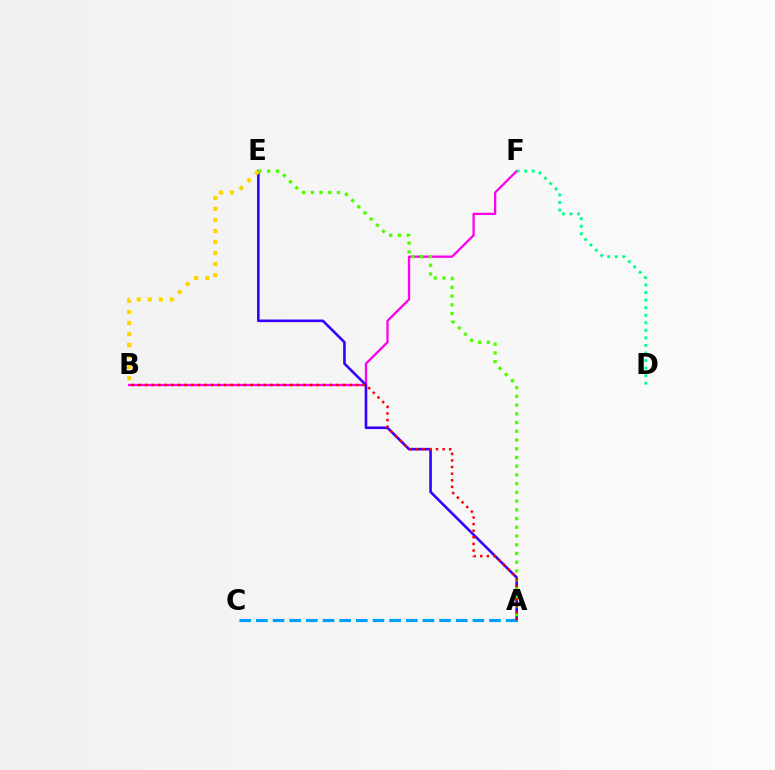{('B', 'F'): [{'color': '#ff00ed', 'line_style': 'solid', 'thickness': 1.64}], ('A', 'E'): [{'color': '#3700ff', 'line_style': 'solid', 'thickness': 1.88}, {'color': '#4fff00', 'line_style': 'dotted', 'thickness': 2.37}], ('B', 'E'): [{'color': '#ffd500', 'line_style': 'dotted', 'thickness': 3.0}], ('A', 'C'): [{'color': '#009eff', 'line_style': 'dashed', 'thickness': 2.26}], ('D', 'F'): [{'color': '#00ff86', 'line_style': 'dotted', 'thickness': 2.05}], ('A', 'B'): [{'color': '#ff0000', 'line_style': 'dotted', 'thickness': 1.79}]}